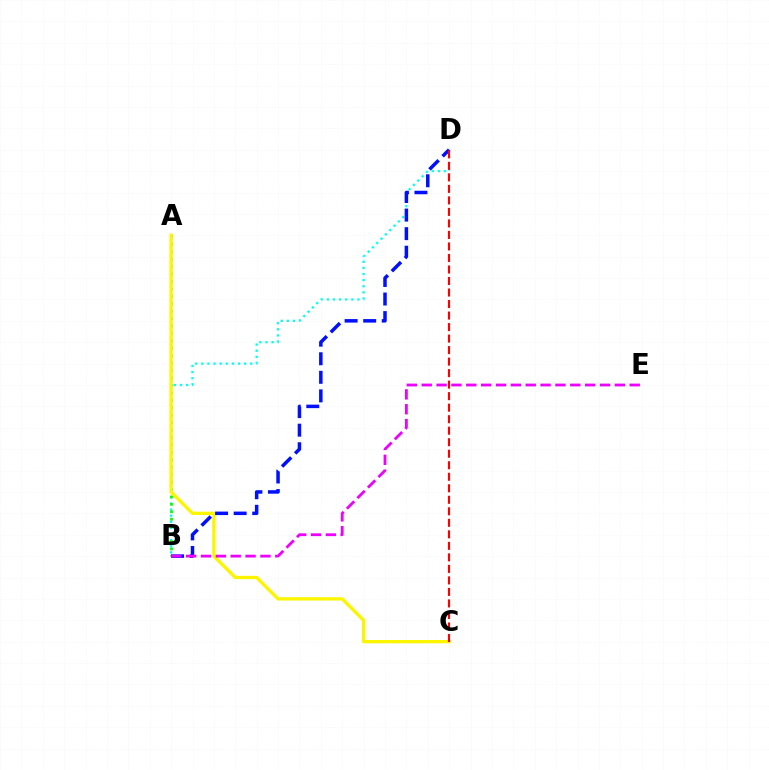{('B', 'D'): [{'color': '#00fff6', 'line_style': 'dotted', 'thickness': 1.66}, {'color': '#0010ff', 'line_style': 'dashed', 'thickness': 2.52}], ('A', 'B'): [{'color': '#08ff00', 'line_style': 'dotted', 'thickness': 2.02}], ('A', 'C'): [{'color': '#fcf500', 'line_style': 'solid', 'thickness': 2.4}], ('B', 'E'): [{'color': '#ee00ff', 'line_style': 'dashed', 'thickness': 2.02}], ('C', 'D'): [{'color': '#ff0000', 'line_style': 'dashed', 'thickness': 1.56}]}